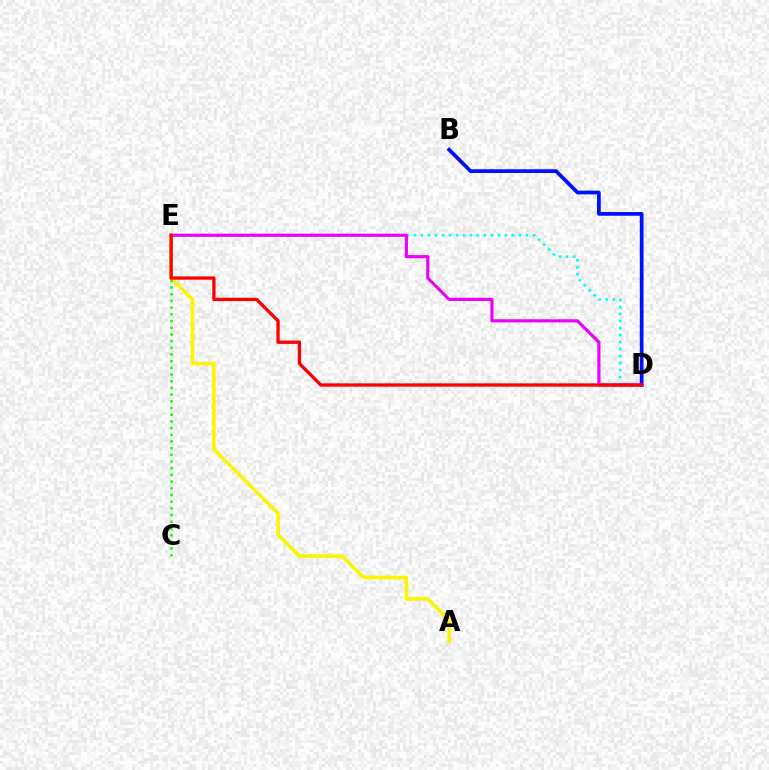{('A', 'E'): [{'color': '#fcf500', 'line_style': 'solid', 'thickness': 2.59}], ('D', 'E'): [{'color': '#00fff6', 'line_style': 'dotted', 'thickness': 1.9}, {'color': '#ee00ff', 'line_style': 'solid', 'thickness': 2.26}, {'color': '#ff0000', 'line_style': 'solid', 'thickness': 2.38}], ('B', 'D'): [{'color': '#0010ff', 'line_style': 'solid', 'thickness': 2.68}], ('C', 'E'): [{'color': '#08ff00', 'line_style': 'dotted', 'thickness': 1.82}]}